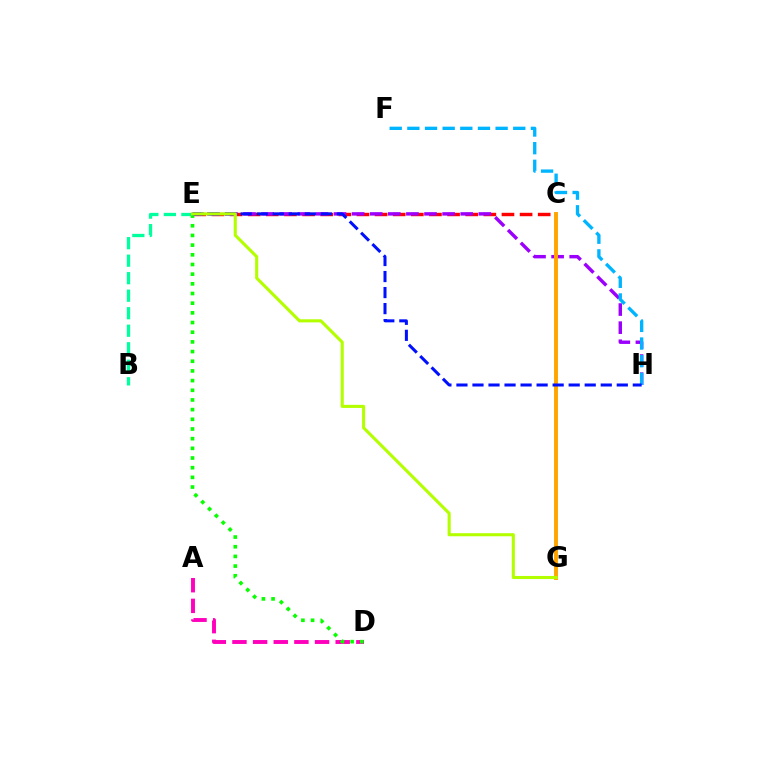{('A', 'D'): [{'color': '#ff00bd', 'line_style': 'dashed', 'thickness': 2.81}], ('C', 'E'): [{'color': '#ff0000', 'line_style': 'dashed', 'thickness': 2.46}], ('E', 'H'): [{'color': '#9b00ff', 'line_style': 'dashed', 'thickness': 2.46}, {'color': '#0010ff', 'line_style': 'dashed', 'thickness': 2.18}], ('B', 'E'): [{'color': '#00ff9d', 'line_style': 'dashed', 'thickness': 2.38}], ('D', 'E'): [{'color': '#08ff00', 'line_style': 'dotted', 'thickness': 2.63}], ('F', 'H'): [{'color': '#00b5ff', 'line_style': 'dashed', 'thickness': 2.4}], ('C', 'G'): [{'color': '#ffa500', 'line_style': 'solid', 'thickness': 2.83}], ('E', 'G'): [{'color': '#b3ff00', 'line_style': 'solid', 'thickness': 2.22}]}